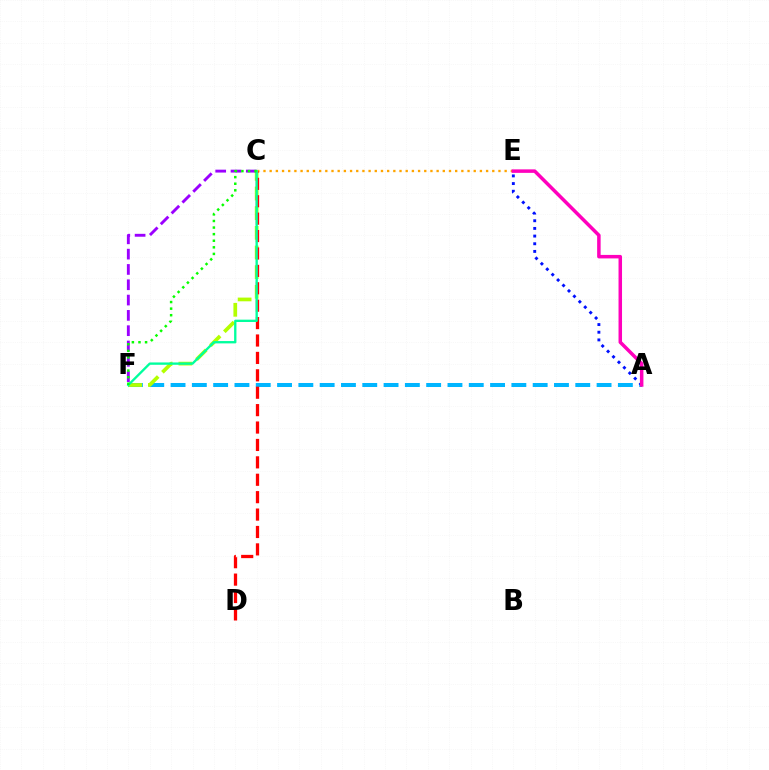{('A', 'F'): [{'color': '#00b5ff', 'line_style': 'dashed', 'thickness': 2.89}], ('C', 'F'): [{'color': '#b3ff00', 'line_style': 'dashed', 'thickness': 2.67}, {'color': '#9b00ff', 'line_style': 'dashed', 'thickness': 2.08}, {'color': '#00ff9d', 'line_style': 'solid', 'thickness': 1.68}, {'color': '#08ff00', 'line_style': 'dotted', 'thickness': 1.79}], ('C', 'E'): [{'color': '#ffa500', 'line_style': 'dotted', 'thickness': 1.68}], ('A', 'E'): [{'color': '#0010ff', 'line_style': 'dotted', 'thickness': 2.08}, {'color': '#ff00bd', 'line_style': 'solid', 'thickness': 2.52}], ('C', 'D'): [{'color': '#ff0000', 'line_style': 'dashed', 'thickness': 2.36}]}